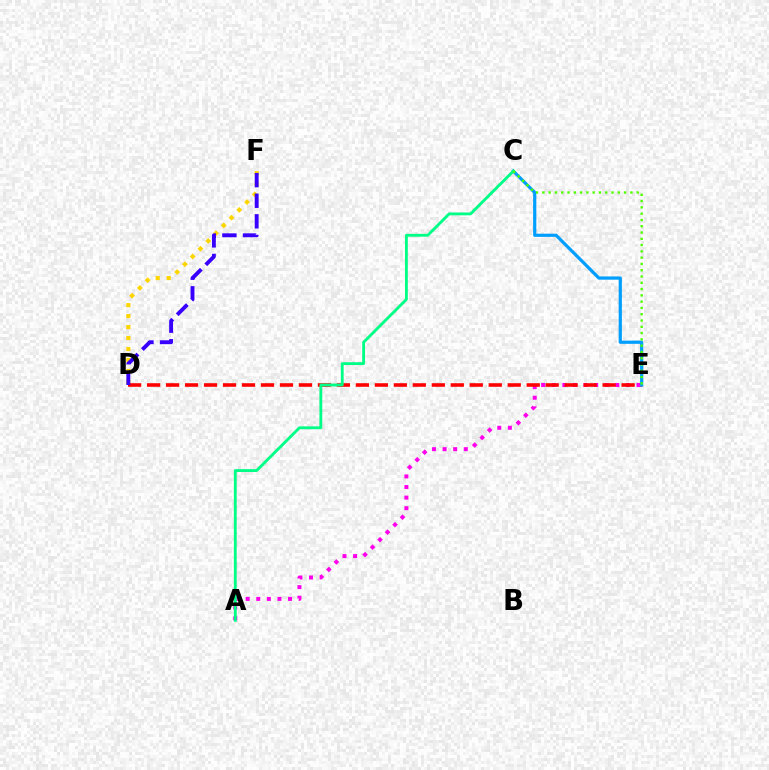{('A', 'E'): [{'color': '#ff00ed', 'line_style': 'dotted', 'thickness': 2.88}], ('D', 'F'): [{'color': '#ffd500', 'line_style': 'dotted', 'thickness': 2.98}, {'color': '#3700ff', 'line_style': 'dashed', 'thickness': 2.8}], ('D', 'E'): [{'color': '#ff0000', 'line_style': 'dashed', 'thickness': 2.58}], ('C', 'E'): [{'color': '#009eff', 'line_style': 'solid', 'thickness': 2.31}, {'color': '#4fff00', 'line_style': 'dotted', 'thickness': 1.71}], ('A', 'C'): [{'color': '#00ff86', 'line_style': 'solid', 'thickness': 2.05}]}